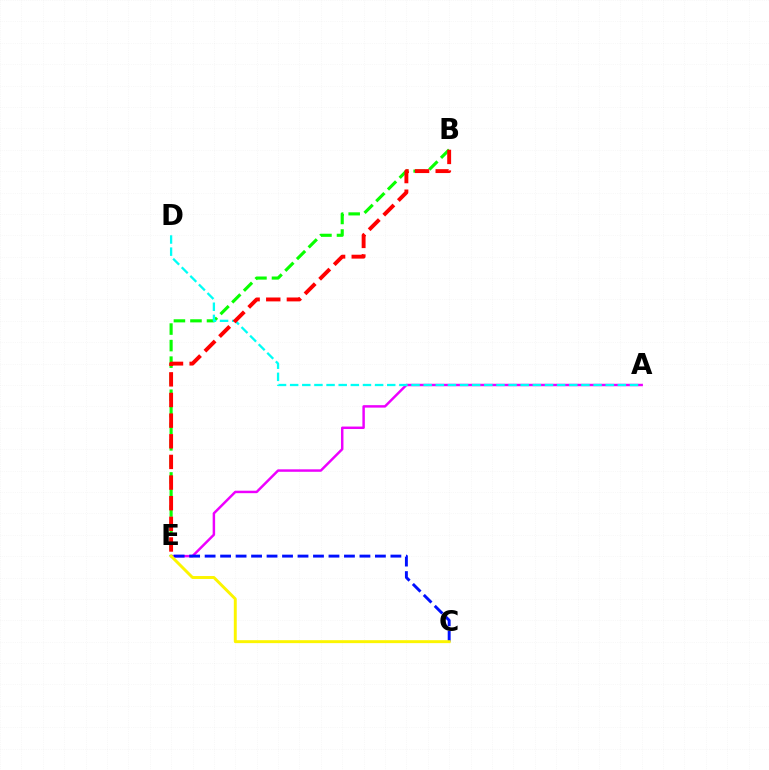{('A', 'E'): [{'color': '#ee00ff', 'line_style': 'solid', 'thickness': 1.77}], ('B', 'E'): [{'color': '#08ff00', 'line_style': 'dashed', 'thickness': 2.25}, {'color': '#ff0000', 'line_style': 'dashed', 'thickness': 2.8}], ('C', 'E'): [{'color': '#0010ff', 'line_style': 'dashed', 'thickness': 2.1}, {'color': '#fcf500', 'line_style': 'solid', 'thickness': 2.11}], ('A', 'D'): [{'color': '#00fff6', 'line_style': 'dashed', 'thickness': 1.65}]}